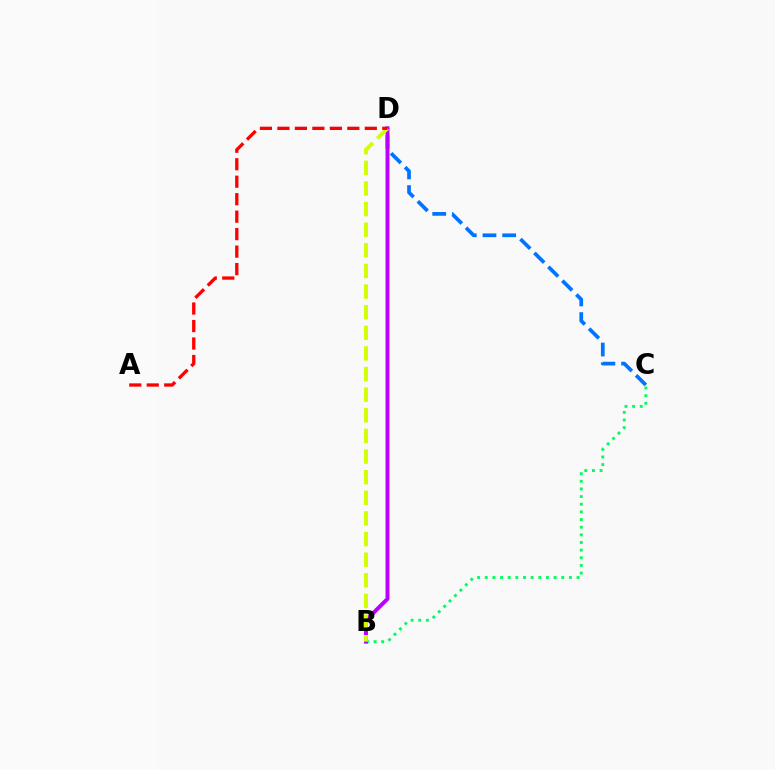{('C', 'D'): [{'color': '#0074ff', 'line_style': 'dashed', 'thickness': 2.68}], ('B', 'C'): [{'color': '#00ff5c', 'line_style': 'dotted', 'thickness': 2.08}], ('B', 'D'): [{'color': '#b900ff', 'line_style': 'solid', 'thickness': 2.84}, {'color': '#d1ff00', 'line_style': 'dashed', 'thickness': 2.8}], ('A', 'D'): [{'color': '#ff0000', 'line_style': 'dashed', 'thickness': 2.37}]}